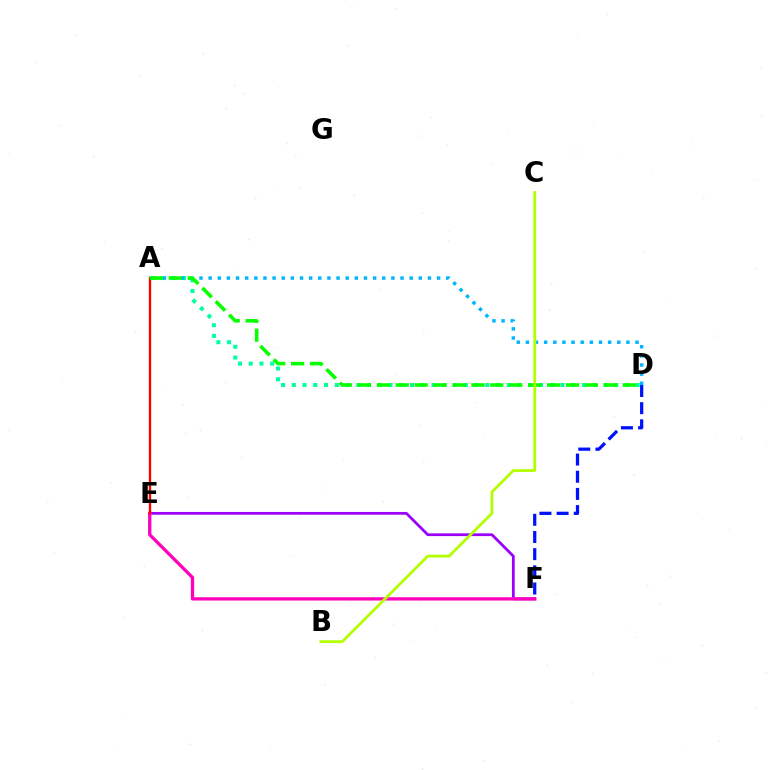{('D', 'F'): [{'color': '#0010ff', 'line_style': 'dashed', 'thickness': 2.33}], ('E', 'F'): [{'color': '#9b00ff', 'line_style': 'solid', 'thickness': 1.99}, {'color': '#ff00bd', 'line_style': 'solid', 'thickness': 2.37}], ('A', 'D'): [{'color': '#00ff9d', 'line_style': 'dotted', 'thickness': 2.92}, {'color': '#00b5ff', 'line_style': 'dotted', 'thickness': 2.48}, {'color': '#08ff00', 'line_style': 'dashed', 'thickness': 2.57}], ('A', 'E'): [{'color': '#ffa500', 'line_style': 'solid', 'thickness': 1.58}, {'color': '#ff0000', 'line_style': 'solid', 'thickness': 1.6}], ('B', 'C'): [{'color': '#b3ff00', 'line_style': 'solid', 'thickness': 2.01}]}